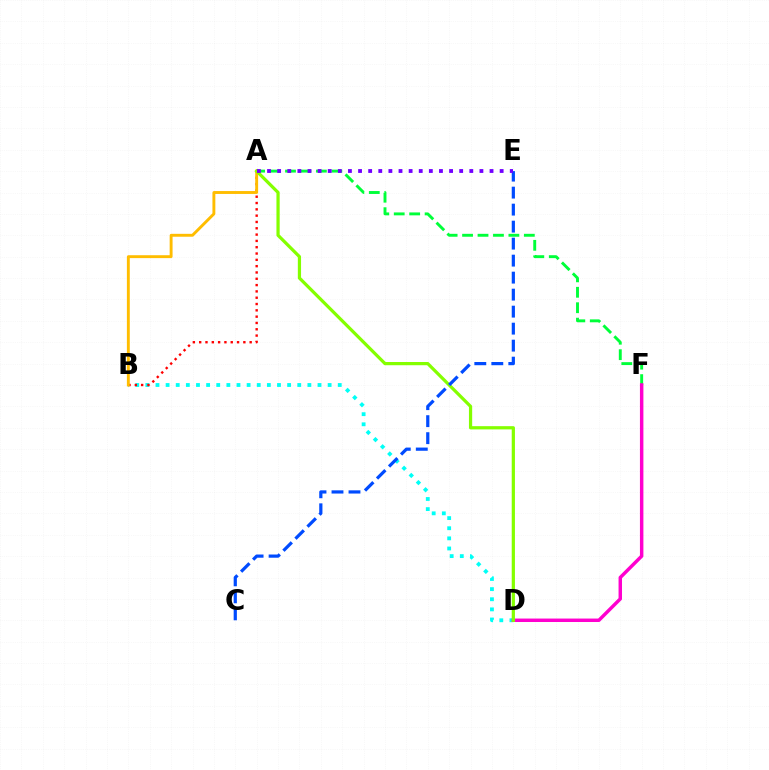{('B', 'D'): [{'color': '#00fff6', 'line_style': 'dotted', 'thickness': 2.75}], ('A', 'F'): [{'color': '#00ff39', 'line_style': 'dashed', 'thickness': 2.1}], ('D', 'F'): [{'color': '#ff00cf', 'line_style': 'solid', 'thickness': 2.49}], ('A', 'B'): [{'color': '#ff0000', 'line_style': 'dotted', 'thickness': 1.72}, {'color': '#ffbd00', 'line_style': 'solid', 'thickness': 2.09}], ('A', 'D'): [{'color': '#84ff00', 'line_style': 'solid', 'thickness': 2.32}], ('C', 'E'): [{'color': '#004bff', 'line_style': 'dashed', 'thickness': 2.31}], ('A', 'E'): [{'color': '#7200ff', 'line_style': 'dotted', 'thickness': 2.75}]}